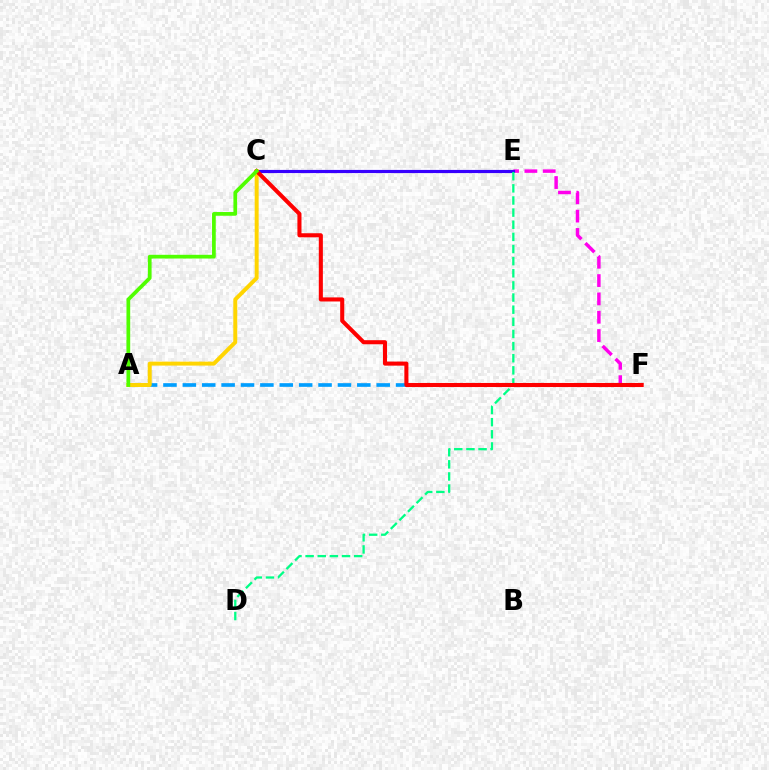{('E', 'F'): [{'color': '#ff00ed', 'line_style': 'dashed', 'thickness': 2.49}], ('A', 'F'): [{'color': '#009eff', 'line_style': 'dashed', 'thickness': 2.63}], ('C', 'E'): [{'color': '#3700ff', 'line_style': 'solid', 'thickness': 2.28}], ('A', 'C'): [{'color': '#ffd500', 'line_style': 'solid', 'thickness': 2.85}, {'color': '#4fff00', 'line_style': 'solid', 'thickness': 2.68}], ('D', 'E'): [{'color': '#00ff86', 'line_style': 'dashed', 'thickness': 1.65}], ('C', 'F'): [{'color': '#ff0000', 'line_style': 'solid', 'thickness': 2.93}]}